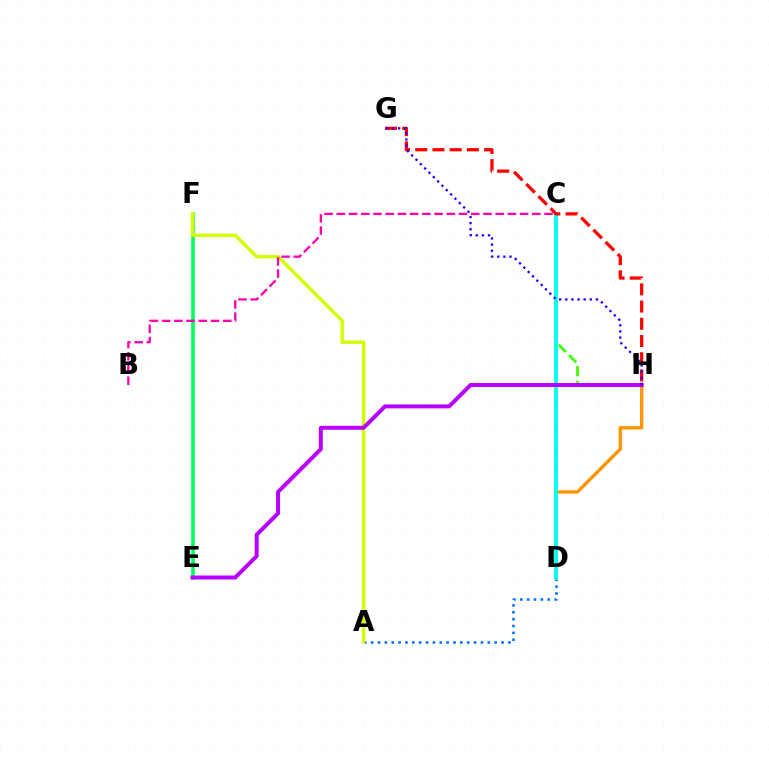{('E', 'F'): [{'color': '#00ff5c', 'line_style': 'solid', 'thickness': 2.58}], ('D', 'H'): [{'color': '#ff9400', 'line_style': 'solid', 'thickness': 2.41}], ('A', 'D'): [{'color': '#0074ff', 'line_style': 'dotted', 'thickness': 1.86}], ('A', 'F'): [{'color': '#d1ff00', 'line_style': 'solid', 'thickness': 2.48}], ('C', 'H'): [{'color': '#3dff00', 'line_style': 'dashed', 'thickness': 1.98}], ('C', 'D'): [{'color': '#00fff6', 'line_style': 'solid', 'thickness': 2.73}], ('G', 'H'): [{'color': '#ff0000', 'line_style': 'dashed', 'thickness': 2.34}, {'color': '#2500ff', 'line_style': 'dotted', 'thickness': 1.66}], ('E', 'H'): [{'color': '#b900ff', 'line_style': 'solid', 'thickness': 2.87}], ('B', 'C'): [{'color': '#ff00ac', 'line_style': 'dashed', 'thickness': 1.66}]}